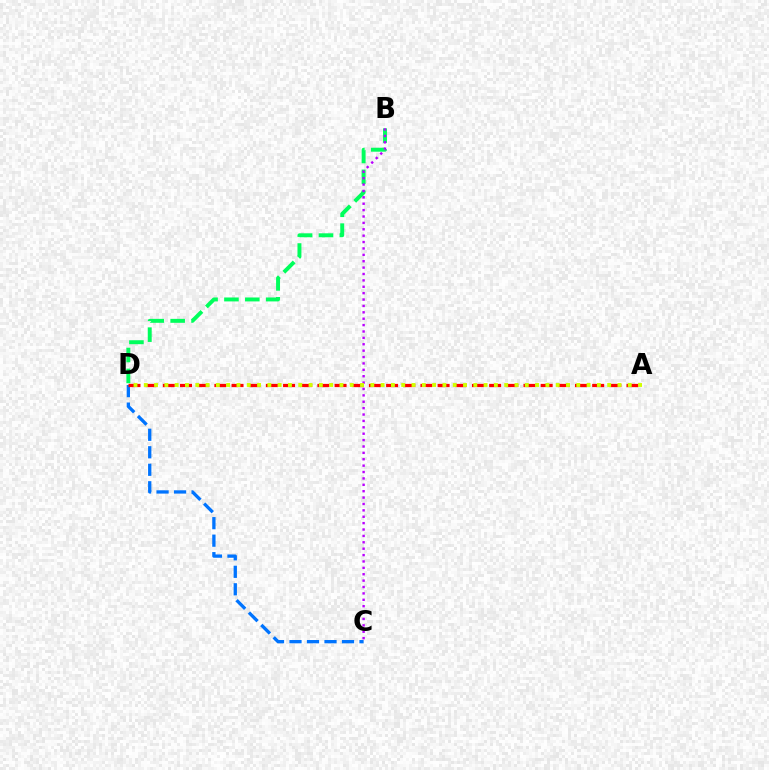{('B', 'D'): [{'color': '#00ff5c', 'line_style': 'dashed', 'thickness': 2.84}], ('C', 'D'): [{'color': '#0074ff', 'line_style': 'dashed', 'thickness': 2.38}], ('B', 'C'): [{'color': '#b900ff', 'line_style': 'dotted', 'thickness': 1.74}], ('A', 'D'): [{'color': '#ff0000', 'line_style': 'dashed', 'thickness': 2.33}, {'color': '#d1ff00', 'line_style': 'dotted', 'thickness': 2.8}]}